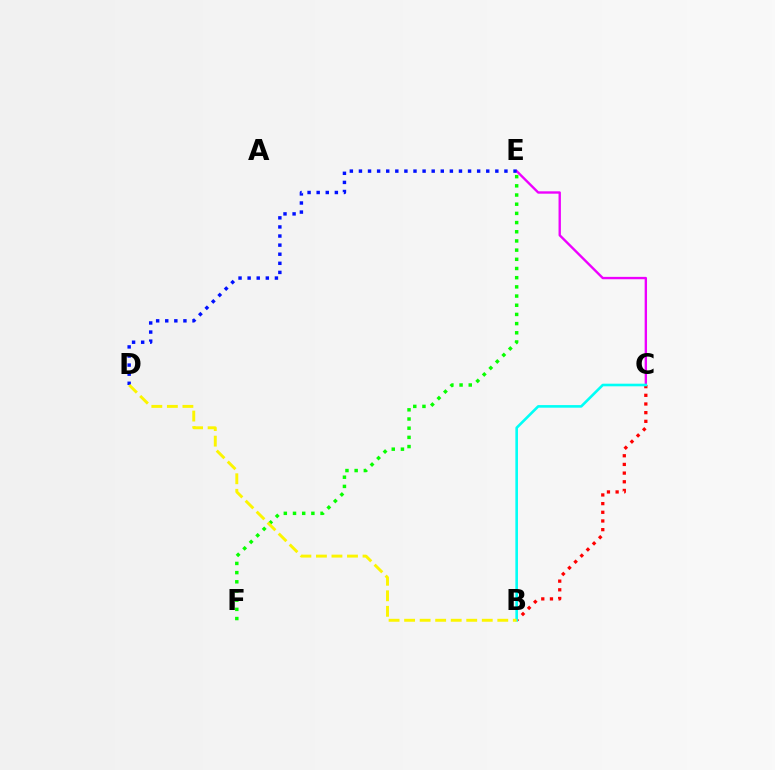{('C', 'E'): [{'color': '#ee00ff', 'line_style': 'solid', 'thickness': 1.71}], ('B', 'C'): [{'color': '#ff0000', 'line_style': 'dotted', 'thickness': 2.36}, {'color': '#00fff6', 'line_style': 'solid', 'thickness': 1.88}], ('D', 'E'): [{'color': '#0010ff', 'line_style': 'dotted', 'thickness': 2.47}], ('E', 'F'): [{'color': '#08ff00', 'line_style': 'dotted', 'thickness': 2.5}], ('B', 'D'): [{'color': '#fcf500', 'line_style': 'dashed', 'thickness': 2.11}]}